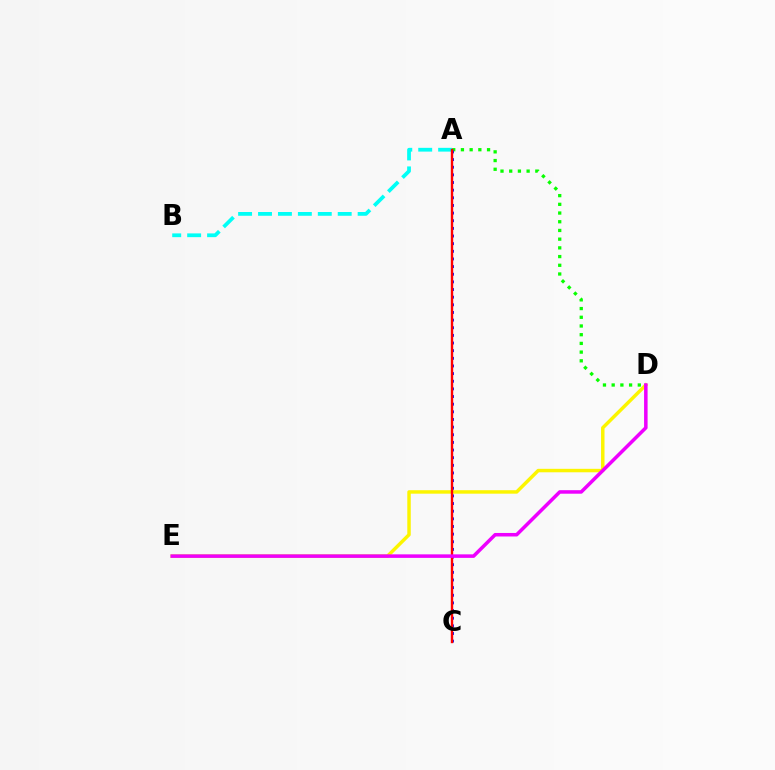{('D', 'E'): [{'color': '#fcf500', 'line_style': 'solid', 'thickness': 2.5}, {'color': '#ee00ff', 'line_style': 'solid', 'thickness': 2.54}], ('A', 'D'): [{'color': '#08ff00', 'line_style': 'dotted', 'thickness': 2.37}], ('A', 'B'): [{'color': '#00fff6', 'line_style': 'dashed', 'thickness': 2.71}], ('A', 'C'): [{'color': '#0010ff', 'line_style': 'dotted', 'thickness': 2.08}, {'color': '#ff0000', 'line_style': 'solid', 'thickness': 1.72}]}